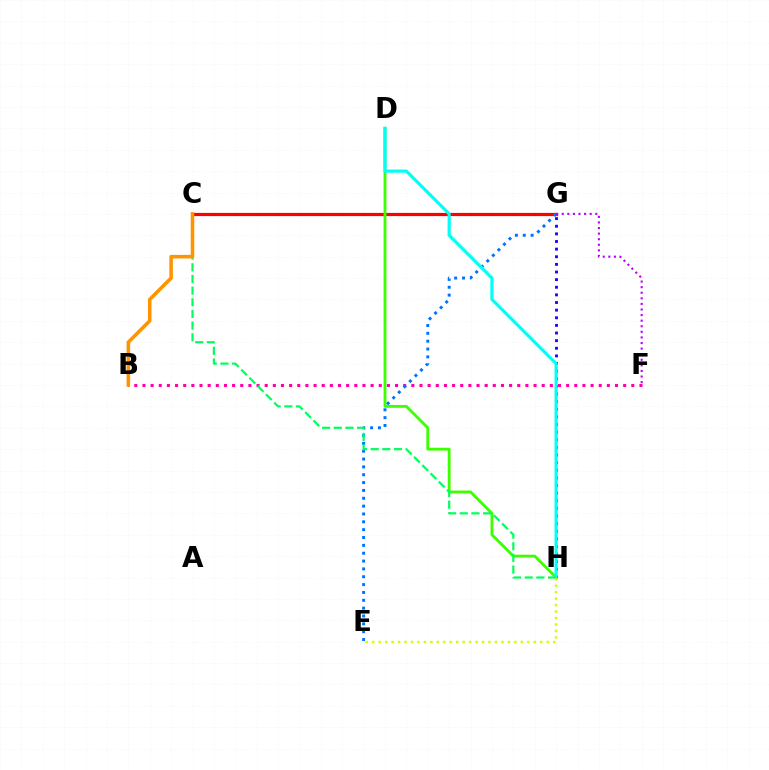{('C', 'G'): [{'color': '#ff0000', 'line_style': 'solid', 'thickness': 2.31}], ('D', 'H'): [{'color': '#3dff00', 'line_style': 'solid', 'thickness': 2.04}, {'color': '#00fff6', 'line_style': 'solid', 'thickness': 2.29}], ('B', 'F'): [{'color': '#ff00ac', 'line_style': 'dotted', 'thickness': 2.21}], ('G', 'H'): [{'color': '#2500ff', 'line_style': 'dotted', 'thickness': 2.07}], ('E', 'G'): [{'color': '#0074ff', 'line_style': 'dotted', 'thickness': 2.13}], ('C', 'H'): [{'color': '#00ff5c', 'line_style': 'dashed', 'thickness': 1.58}], ('F', 'G'): [{'color': '#b900ff', 'line_style': 'dotted', 'thickness': 1.52}], ('E', 'H'): [{'color': '#d1ff00', 'line_style': 'dotted', 'thickness': 1.76}], ('B', 'C'): [{'color': '#ff9400', 'line_style': 'solid', 'thickness': 2.57}]}